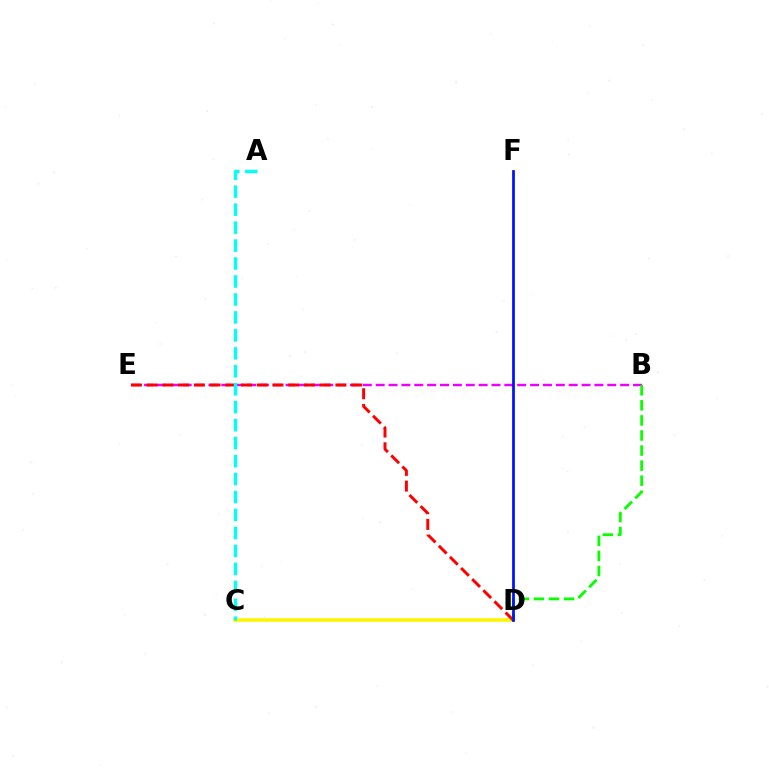{('B', 'E'): [{'color': '#ee00ff', 'line_style': 'dashed', 'thickness': 1.75}], ('C', 'D'): [{'color': '#fcf500', 'line_style': 'solid', 'thickness': 2.54}], ('D', 'E'): [{'color': '#ff0000', 'line_style': 'dashed', 'thickness': 2.14}], ('B', 'D'): [{'color': '#08ff00', 'line_style': 'dashed', 'thickness': 2.05}], ('A', 'C'): [{'color': '#00fff6', 'line_style': 'dashed', 'thickness': 2.44}], ('D', 'F'): [{'color': '#0010ff', 'line_style': 'solid', 'thickness': 1.97}]}